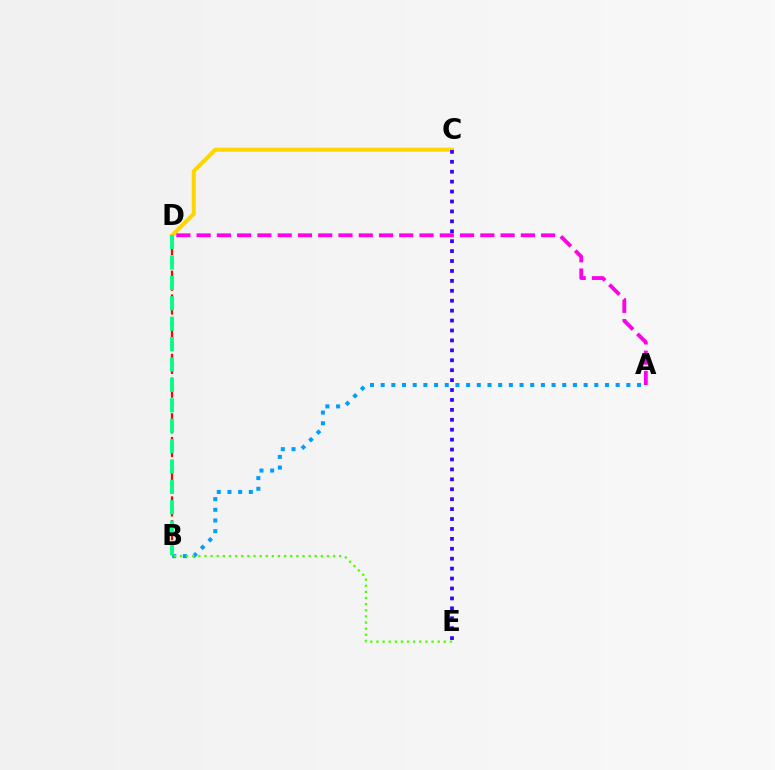{('C', 'D'): [{'color': '#ffd500', 'line_style': 'solid', 'thickness': 2.91}], ('A', 'B'): [{'color': '#009eff', 'line_style': 'dotted', 'thickness': 2.9}], ('B', 'E'): [{'color': '#4fff00', 'line_style': 'dotted', 'thickness': 1.66}], ('B', 'D'): [{'color': '#ff0000', 'line_style': 'dashed', 'thickness': 1.61}, {'color': '#00ff86', 'line_style': 'dashed', 'thickness': 2.77}], ('A', 'D'): [{'color': '#ff00ed', 'line_style': 'dashed', 'thickness': 2.75}], ('C', 'E'): [{'color': '#3700ff', 'line_style': 'dotted', 'thickness': 2.7}]}